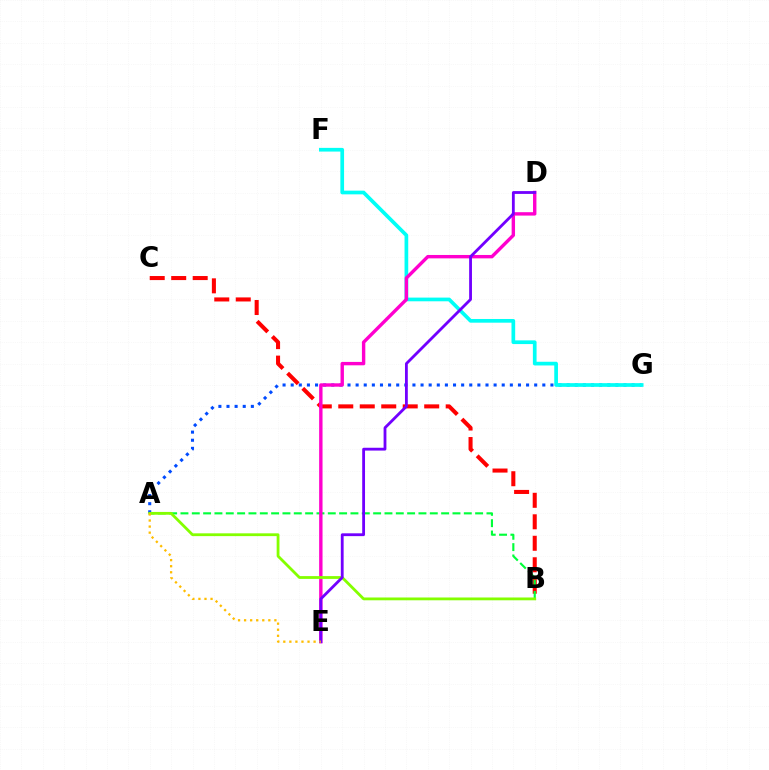{('A', 'G'): [{'color': '#004bff', 'line_style': 'dotted', 'thickness': 2.21}], ('F', 'G'): [{'color': '#00fff6', 'line_style': 'solid', 'thickness': 2.66}], ('B', 'C'): [{'color': '#ff0000', 'line_style': 'dashed', 'thickness': 2.92}], ('A', 'B'): [{'color': '#00ff39', 'line_style': 'dashed', 'thickness': 1.54}, {'color': '#84ff00', 'line_style': 'solid', 'thickness': 2.01}], ('D', 'E'): [{'color': '#ff00cf', 'line_style': 'solid', 'thickness': 2.45}, {'color': '#7200ff', 'line_style': 'solid', 'thickness': 2.03}], ('A', 'E'): [{'color': '#ffbd00', 'line_style': 'dotted', 'thickness': 1.65}]}